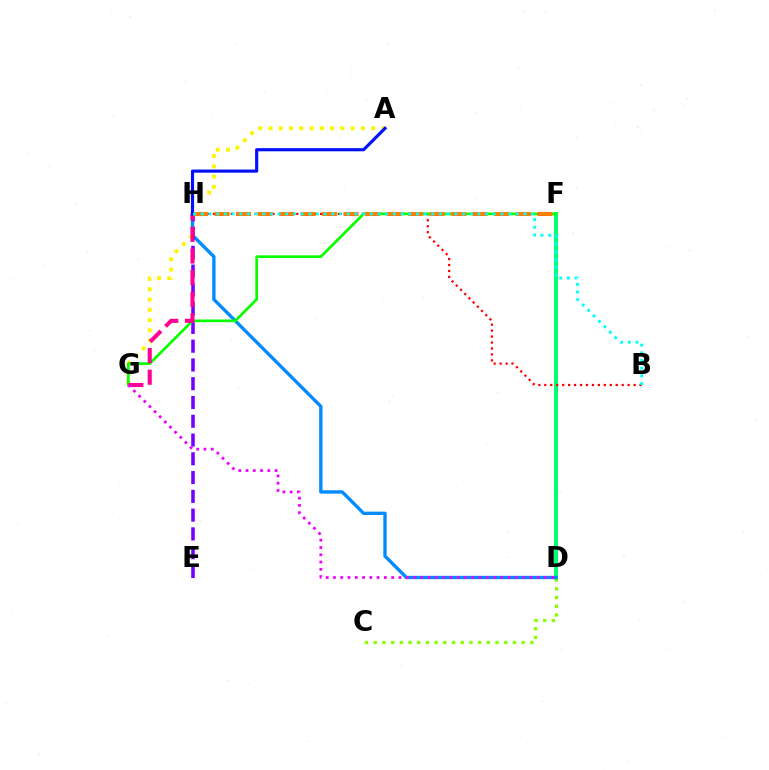{('A', 'G'): [{'color': '#fcf500', 'line_style': 'dotted', 'thickness': 2.79}], ('D', 'F'): [{'color': '#00ff74', 'line_style': 'solid', 'thickness': 2.9}], ('C', 'D'): [{'color': '#84ff00', 'line_style': 'dotted', 'thickness': 2.36}], ('D', 'H'): [{'color': '#008cff', 'line_style': 'solid', 'thickness': 2.41}], ('B', 'H'): [{'color': '#ff0000', 'line_style': 'dotted', 'thickness': 1.62}, {'color': '#00fff6', 'line_style': 'dotted', 'thickness': 2.09}], ('E', 'H'): [{'color': '#7200ff', 'line_style': 'dashed', 'thickness': 2.55}], ('F', 'G'): [{'color': '#08ff00', 'line_style': 'solid', 'thickness': 1.96}], ('G', 'H'): [{'color': '#ff0094', 'line_style': 'dashed', 'thickness': 2.94}], ('F', 'H'): [{'color': '#ff7c00', 'line_style': 'dashed', 'thickness': 2.92}], ('D', 'G'): [{'color': '#ee00ff', 'line_style': 'dotted', 'thickness': 1.98}], ('A', 'H'): [{'color': '#0010ff', 'line_style': 'solid', 'thickness': 2.26}]}